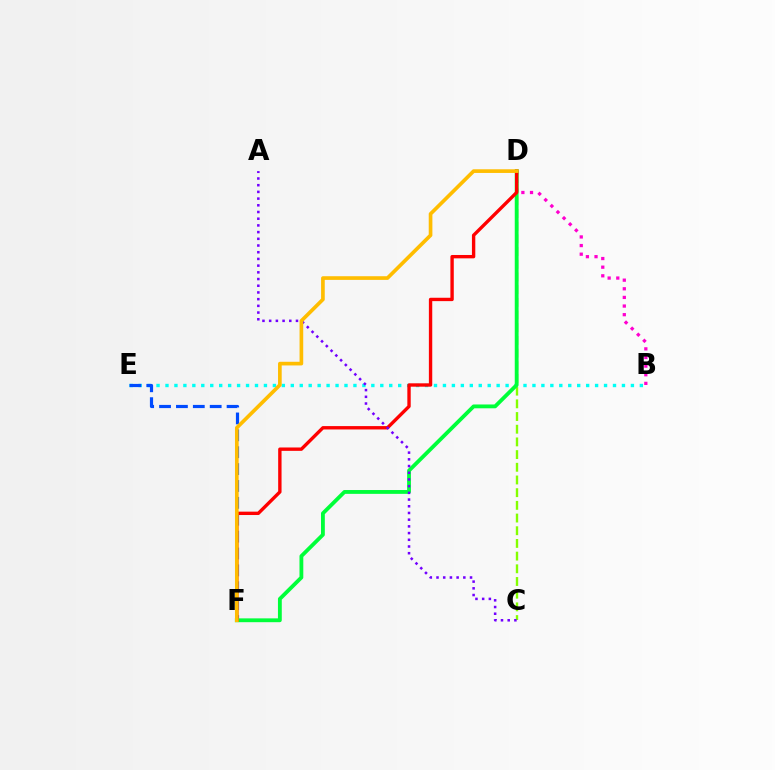{('C', 'D'): [{'color': '#84ff00', 'line_style': 'dashed', 'thickness': 1.72}], ('B', 'E'): [{'color': '#00fff6', 'line_style': 'dotted', 'thickness': 2.43}], ('E', 'F'): [{'color': '#004bff', 'line_style': 'dashed', 'thickness': 2.29}], ('B', 'D'): [{'color': '#ff00cf', 'line_style': 'dotted', 'thickness': 2.34}], ('D', 'F'): [{'color': '#00ff39', 'line_style': 'solid', 'thickness': 2.75}, {'color': '#ff0000', 'line_style': 'solid', 'thickness': 2.43}, {'color': '#ffbd00', 'line_style': 'solid', 'thickness': 2.64}], ('A', 'C'): [{'color': '#7200ff', 'line_style': 'dotted', 'thickness': 1.82}]}